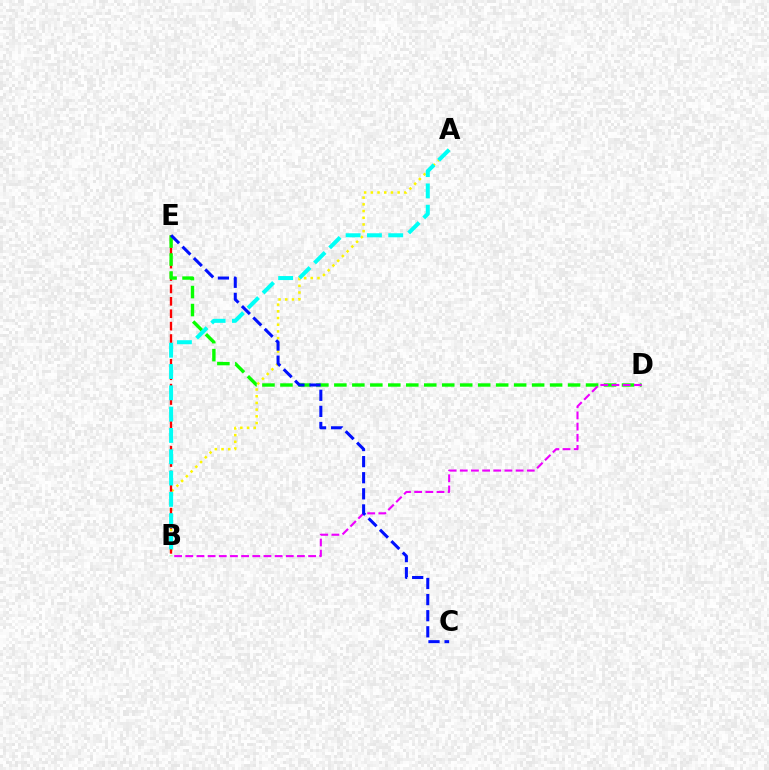{('A', 'B'): [{'color': '#fcf500', 'line_style': 'dotted', 'thickness': 1.82}, {'color': '#00fff6', 'line_style': 'dashed', 'thickness': 2.89}], ('B', 'E'): [{'color': '#ff0000', 'line_style': 'dashed', 'thickness': 1.68}], ('D', 'E'): [{'color': '#08ff00', 'line_style': 'dashed', 'thickness': 2.44}], ('B', 'D'): [{'color': '#ee00ff', 'line_style': 'dashed', 'thickness': 1.52}], ('C', 'E'): [{'color': '#0010ff', 'line_style': 'dashed', 'thickness': 2.19}]}